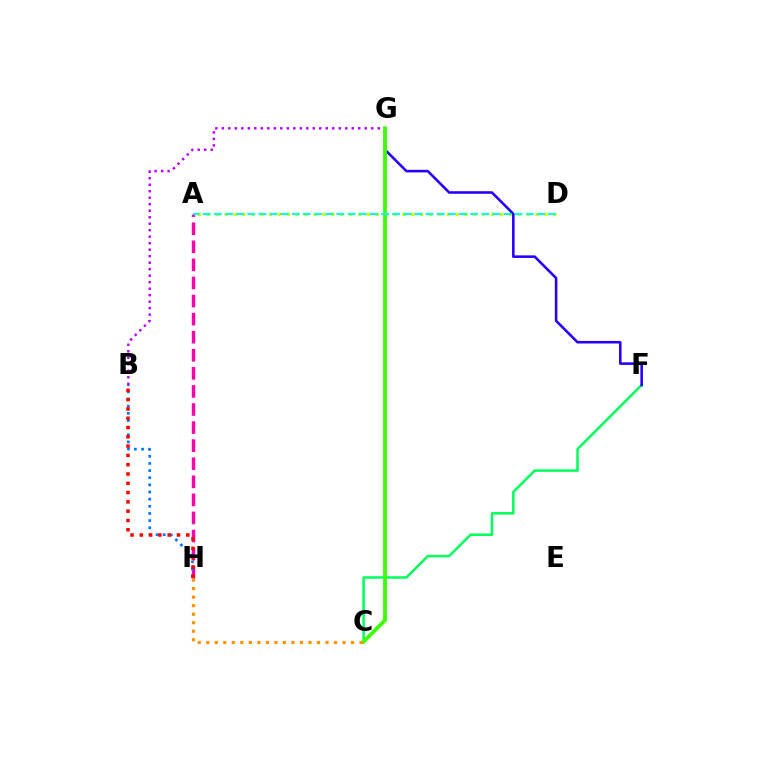{('B', 'G'): [{'color': '#b900ff', 'line_style': 'dotted', 'thickness': 1.77}], ('A', 'H'): [{'color': '#ff00ac', 'line_style': 'dashed', 'thickness': 2.46}], ('C', 'F'): [{'color': '#00ff5c', 'line_style': 'solid', 'thickness': 1.8}], ('A', 'D'): [{'color': '#d1ff00', 'line_style': 'dotted', 'thickness': 2.41}, {'color': '#00fff6', 'line_style': 'dashed', 'thickness': 1.51}], ('F', 'G'): [{'color': '#2500ff', 'line_style': 'solid', 'thickness': 1.85}], ('C', 'G'): [{'color': '#3dff00', 'line_style': 'solid', 'thickness': 2.75}], ('B', 'H'): [{'color': '#0074ff', 'line_style': 'dotted', 'thickness': 1.94}, {'color': '#ff0000', 'line_style': 'dotted', 'thickness': 2.52}], ('C', 'H'): [{'color': '#ff9400', 'line_style': 'dotted', 'thickness': 2.31}]}